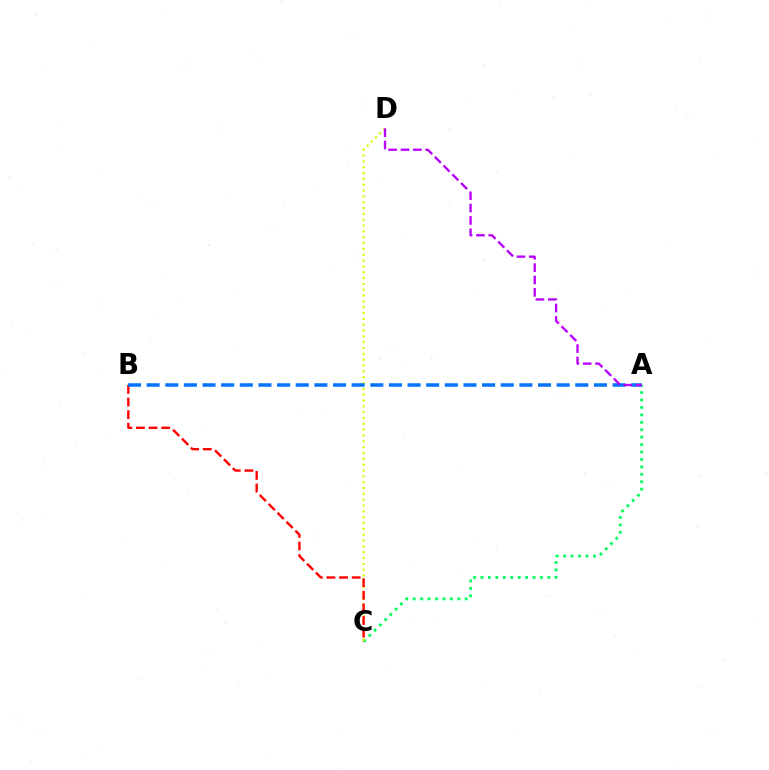{('A', 'C'): [{'color': '#00ff5c', 'line_style': 'dotted', 'thickness': 2.02}], ('C', 'D'): [{'color': '#d1ff00', 'line_style': 'dotted', 'thickness': 1.58}], ('B', 'C'): [{'color': '#ff0000', 'line_style': 'dashed', 'thickness': 1.71}], ('A', 'B'): [{'color': '#0074ff', 'line_style': 'dashed', 'thickness': 2.53}], ('A', 'D'): [{'color': '#b900ff', 'line_style': 'dashed', 'thickness': 1.68}]}